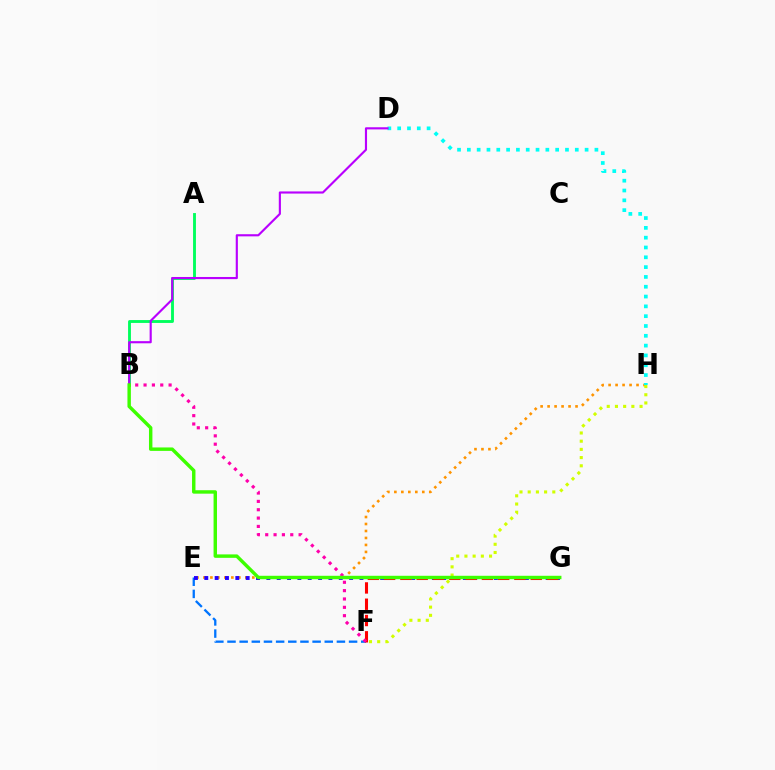{('E', 'H'): [{'color': '#ff9400', 'line_style': 'dotted', 'thickness': 1.9}], ('E', 'F'): [{'color': '#0074ff', 'line_style': 'dashed', 'thickness': 1.65}], ('E', 'G'): [{'color': '#2500ff', 'line_style': 'dotted', 'thickness': 2.81}], ('A', 'B'): [{'color': '#00ff5c', 'line_style': 'solid', 'thickness': 2.07}], ('F', 'G'): [{'color': '#ff0000', 'line_style': 'dashed', 'thickness': 2.21}], ('D', 'H'): [{'color': '#00fff6', 'line_style': 'dotted', 'thickness': 2.67}], ('B', 'D'): [{'color': '#b900ff', 'line_style': 'solid', 'thickness': 1.54}], ('B', 'F'): [{'color': '#ff00ac', 'line_style': 'dotted', 'thickness': 2.27}], ('F', 'H'): [{'color': '#d1ff00', 'line_style': 'dotted', 'thickness': 2.23}], ('B', 'G'): [{'color': '#3dff00', 'line_style': 'solid', 'thickness': 2.47}]}